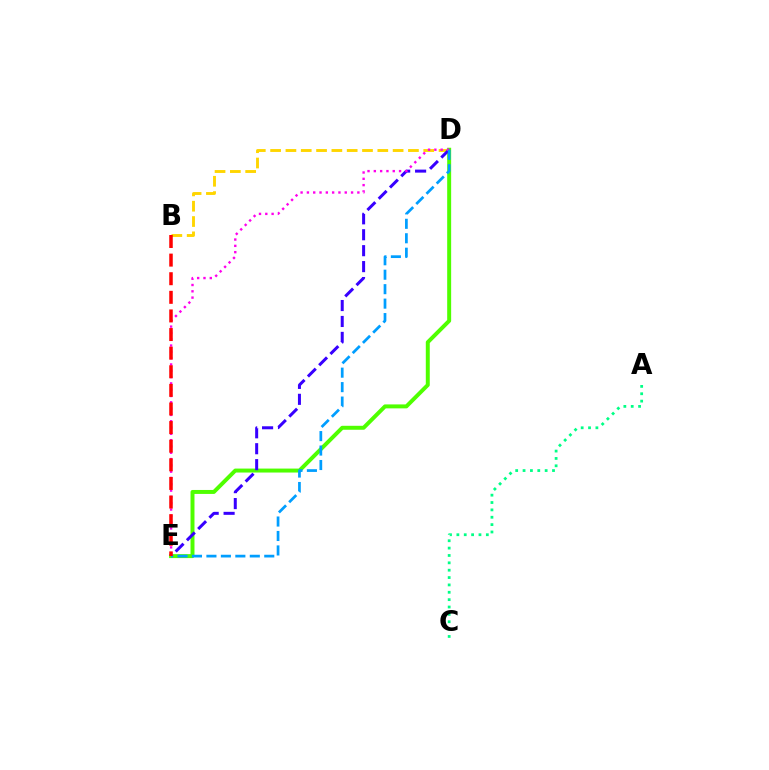{('B', 'D'): [{'color': '#ffd500', 'line_style': 'dashed', 'thickness': 2.08}], ('D', 'E'): [{'color': '#4fff00', 'line_style': 'solid', 'thickness': 2.85}, {'color': '#3700ff', 'line_style': 'dashed', 'thickness': 2.16}, {'color': '#ff00ed', 'line_style': 'dotted', 'thickness': 1.71}, {'color': '#009eff', 'line_style': 'dashed', 'thickness': 1.96}], ('A', 'C'): [{'color': '#00ff86', 'line_style': 'dotted', 'thickness': 2.0}], ('B', 'E'): [{'color': '#ff0000', 'line_style': 'dashed', 'thickness': 2.53}]}